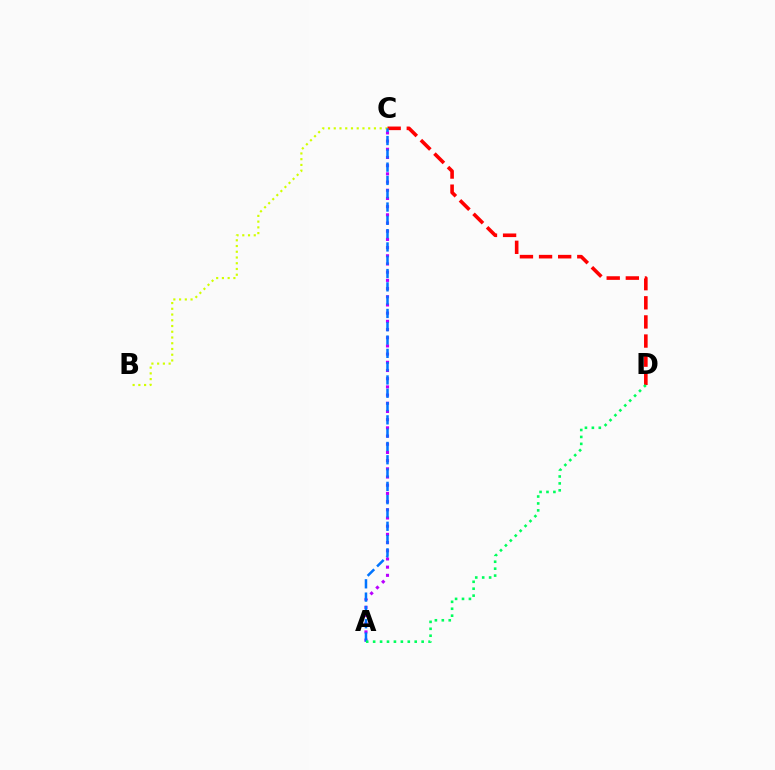{('B', 'C'): [{'color': '#d1ff00', 'line_style': 'dotted', 'thickness': 1.56}], ('C', 'D'): [{'color': '#ff0000', 'line_style': 'dashed', 'thickness': 2.6}], ('A', 'C'): [{'color': '#b900ff', 'line_style': 'dotted', 'thickness': 2.23}, {'color': '#0074ff', 'line_style': 'dashed', 'thickness': 1.81}], ('A', 'D'): [{'color': '#00ff5c', 'line_style': 'dotted', 'thickness': 1.88}]}